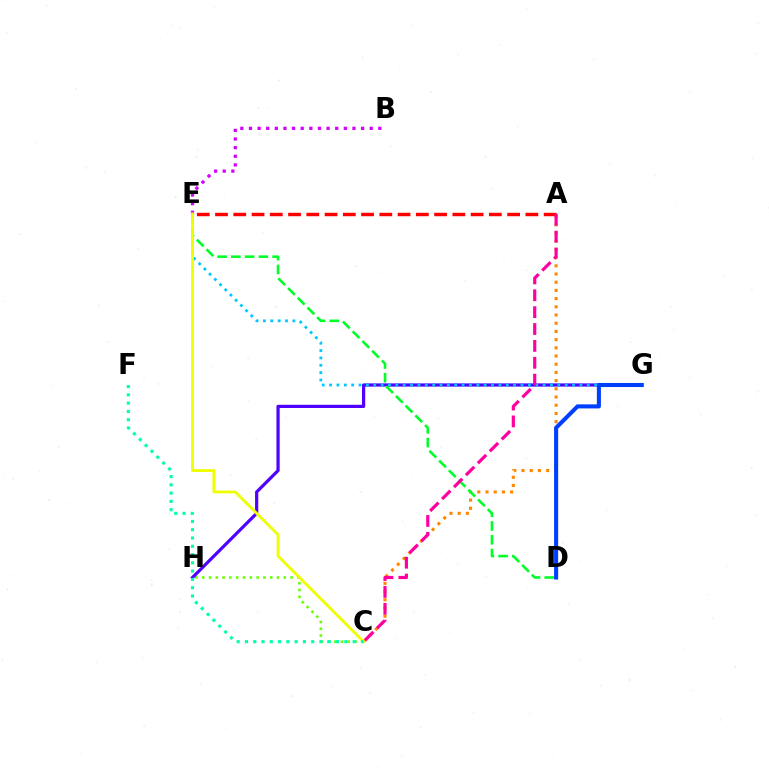{('C', 'H'): [{'color': '#66ff00', 'line_style': 'dotted', 'thickness': 1.85}], ('A', 'C'): [{'color': '#ff8800', 'line_style': 'dotted', 'thickness': 2.23}, {'color': '#ff00a0', 'line_style': 'dashed', 'thickness': 2.29}], ('G', 'H'): [{'color': '#4f00ff', 'line_style': 'solid', 'thickness': 2.31}], ('E', 'G'): [{'color': '#00c7ff', 'line_style': 'dotted', 'thickness': 2.0}], ('D', 'E'): [{'color': '#00ff27', 'line_style': 'dashed', 'thickness': 1.87}], ('B', 'E'): [{'color': '#d600ff', 'line_style': 'dotted', 'thickness': 2.34}], ('C', 'E'): [{'color': '#eeff00', 'line_style': 'solid', 'thickness': 2.04}], ('A', 'E'): [{'color': '#ff0000', 'line_style': 'dashed', 'thickness': 2.48}], ('C', 'F'): [{'color': '#00ffaf', 'line_style': 'dotted', 'thickness': 2.25}], ('D', 'G'): [{'color': '#003fff', 'line_style': 'solid', 'thickness': 2.93}]}